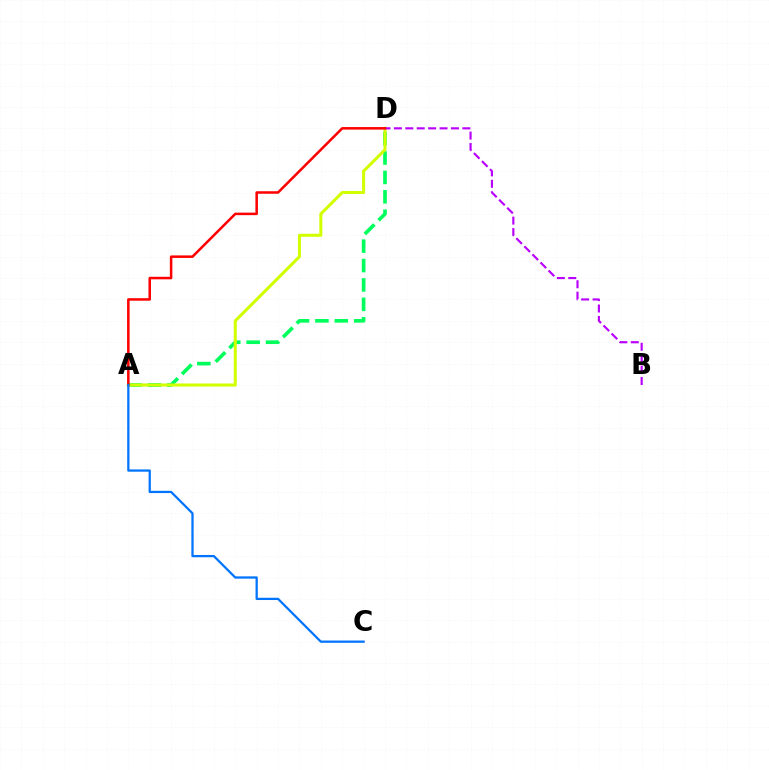{('A', 'D'): [{'color': '#00ff5c', 'line_style': 'dashed', 'thickness': 2.64}, {'color': '#d1ff00', 'line_style': 'solid', 'thickness': 2.19}, {'color': '#ff0000', 'line_style': 'solid', 'thickness': 1.82}], ('B', 'D'): [{'color': '#b900ff', 'line_style': 'dashed', 'thickness': 1.55}], ('A', 'C'): [{'color': '#0074ff', 'line_style': 'solid', 'thickness': 1.63}]}